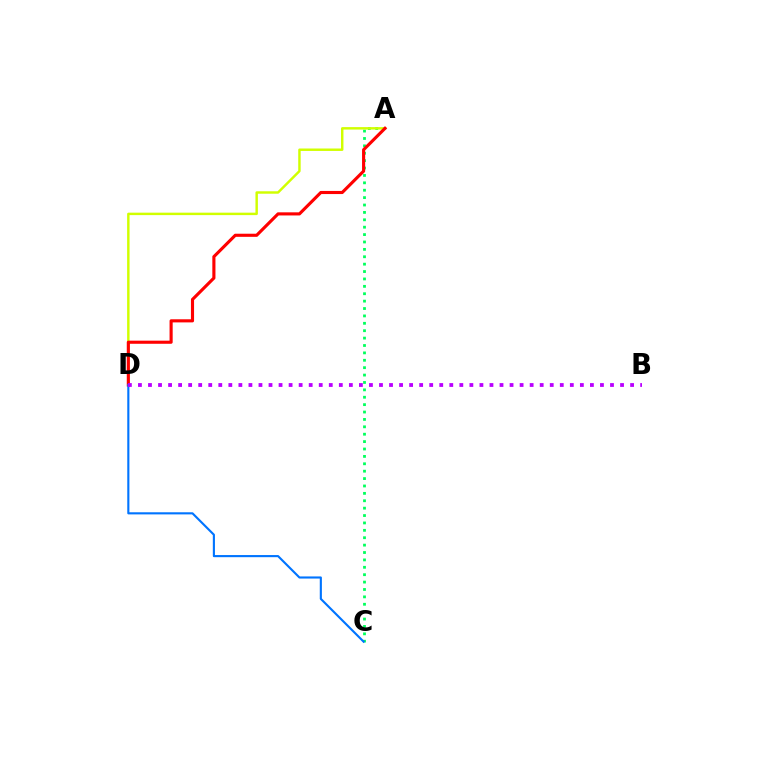{('A', 'C'): [{'color': '#00ff5c', 'line_style': 'dotted', 'thickness': 2.01}], ('A', 'D'): [{'color': '#d1ff00', 'line_style': 'solid', 'thickness': 1.76}, {'color': '#ff0000', 'line_style': 'solid', 'thickness': 2.25}], ('C', 'D'): [{'color': '#0074ff', 'line_style': 'solid', 'thickness': 1.53}], ('B', 'D'): [{'color': '#b900ff', 'line_style': 'dotted', 'thickness': 2.73}]}